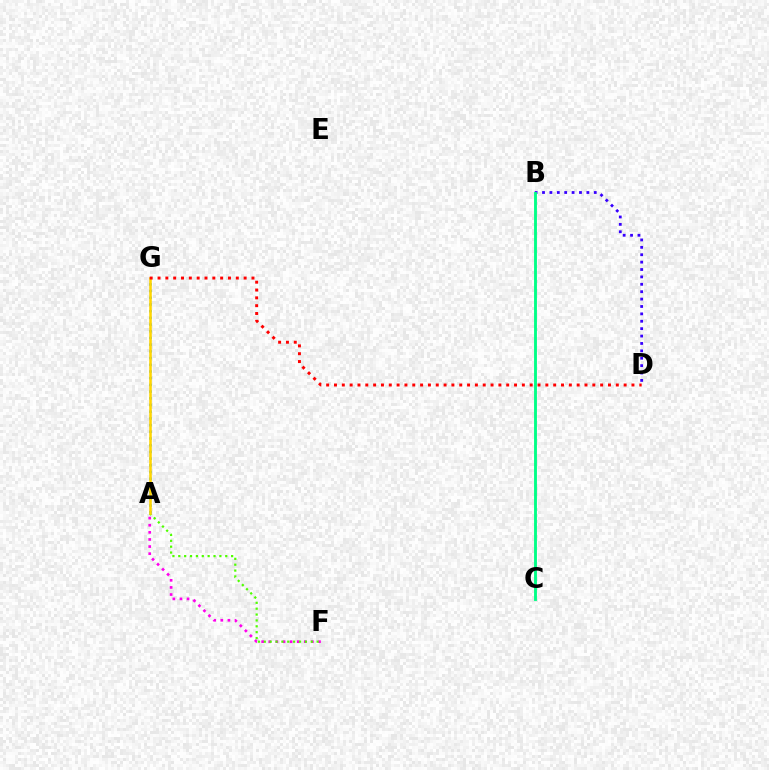{('A', 'F'): [{'color': '#ff00ed', 'line_style': 'dotted', 'thickness': 1.93}, {'color': '#4fff00', 'line_style': 'dotted', 'thickness': 1.6}], ('A', 'G'): [{'color': '#009eff', 'line_style': 'dotted', 'thickness': 1.82}, {'color': '#ffd500', 'line_style': 'solid', 'thickness': 1.84}], ('B', 'D'): [{'color': '#3700ff', 'line_style': 'dotted', 'thickness': 2.01}], ('B', 'C'): [{'color': '#00ff86', 'line_style': 'solid', 'thickness': 2.06}], ('D', 'G'): [{'color': '#ff0000', 'line_style': 'dotted', 'thickness': 2.13}]}